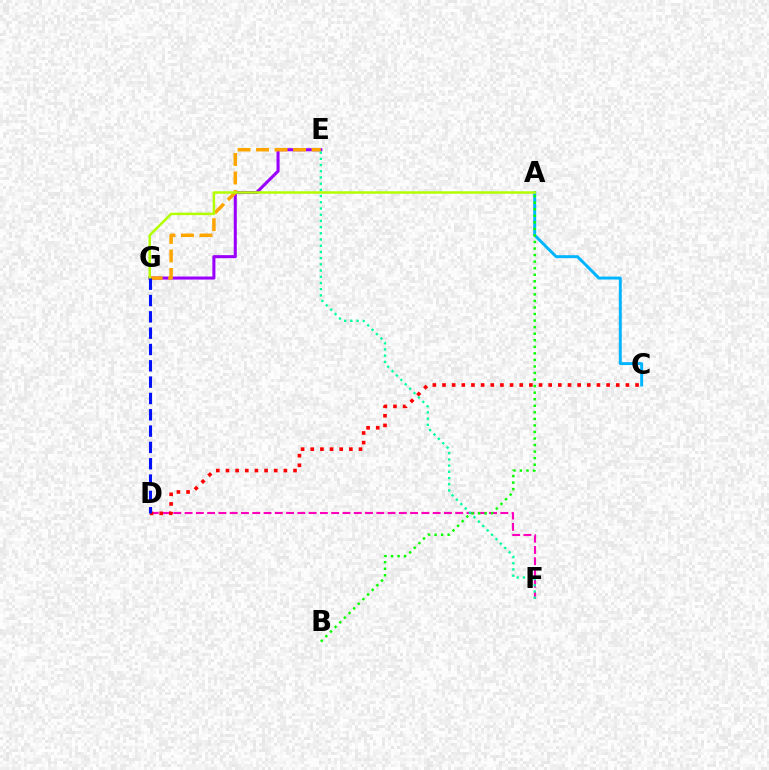{('E', 'G'): [{'color': '#9b00ff', 'line_style': 'solid', 'thickness': 2.2}, {'color': '#ffa500', 'line_style': 'dashed', 'thickness': 2.52}], ('A', 'C'): [{'color': '#00b5ff', 'line_style': 'solid', 'thickness': 2.13}], ('D', 'F'): [{'color': '#ff00bd', 'line_style': 'dashed', 'thickness': 1.53}], ('C', 'D'): [{'color': '#ff0000', 'line_style': 'dotted', 'thickness': 2.62}], ('A', 'G'): [{'color': '#b3ff00', 'line_style': 'solid', 'thickness': 1.79}], ('D', 'G'): [{'color': '#0010ff', 'line_style': 'dashed', 'thickness': 2.22}], ('A', 'B'): [{'color': '#08ff00', 'line_style': 'dotted', 'thickness': 1.78}], ('E', 'F'): [{'color': '#00ff9d', 'line_style': 'dotted', 'thickness': 1.69}]}